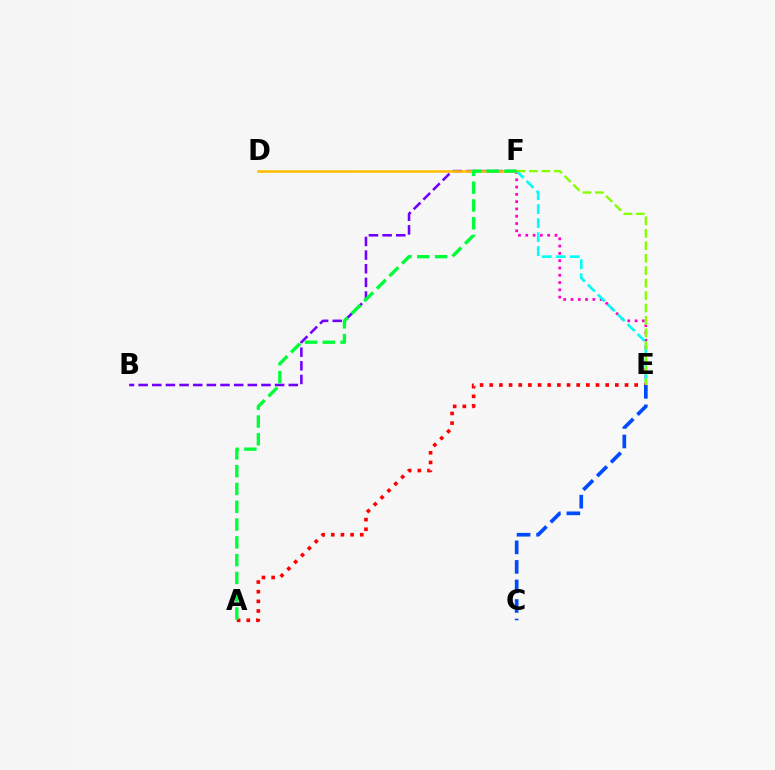{('B', 'F'): [{'color': '#7200ff', 'line_style': 'dashed', 'thickness': 1.85}], ('A', 'E'): [{'color': '#ff0000', 'line_style': 'dotted', 'thickness': 2.62}], ('D', 'F'): [{'color': '#ffbd00', 'line_style': 'solid', 'thickness': 1.83}], ('E', 'F'): [{'color': '#ff00cf', 'line_style': 'dotted', 'thickness': 1.98}, {'color': '#00fff6', 'line_style': 'dashed', 'thickness': 1.9}, {'color': '#84ff00', 'line_style': 'dashed', 'thickness': 1.69}], ('C', 'E'): [{'color': '#004bff', 'line_style': 'dashed', 'thickness': 2.65}], ('A', 'F'): [{'color': '#00ff39', 'line_style': 'dashed', 'thickness': 2.42}]}